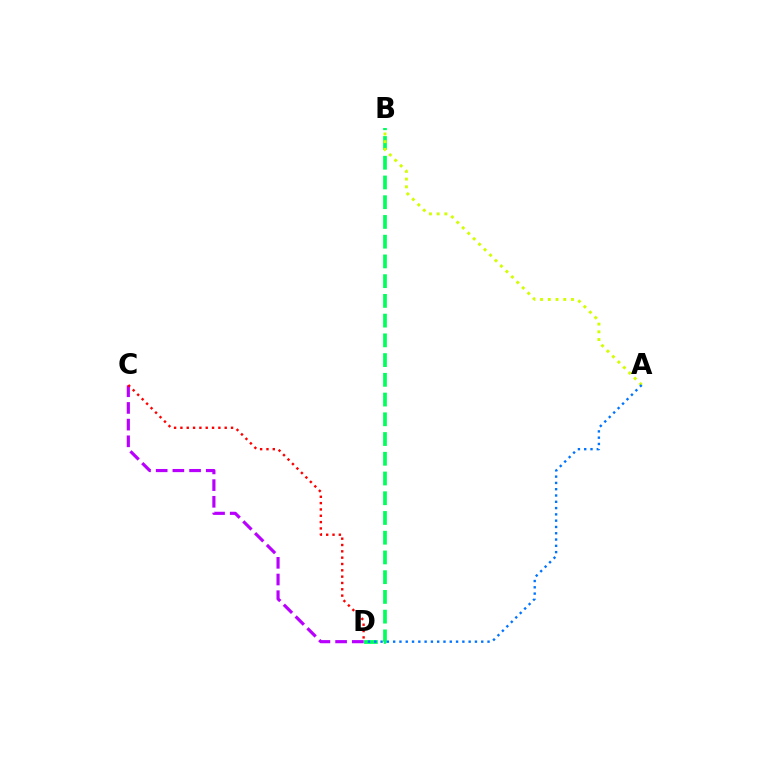{('B', 'D'): [{'color': '#00ff5c', 'line_style': 'dashed', 'thickness': 2.68}], ('A', 'B'): [{'color': '#d1ff00', 'line_style': 'dotted', 'thickness': 2.1}], ('A', 'D'): [{'color': '#0074ff', 'line_style': 'dotted', 'thickness': 1.71}], ('C', 'D'): [{'color': '#b900ff', 'line_style': 'dashed', 'thickness': 2.27}, {'color': '#ff0000', 'line_style': 'dotted', 'thickness': 1.72}]}